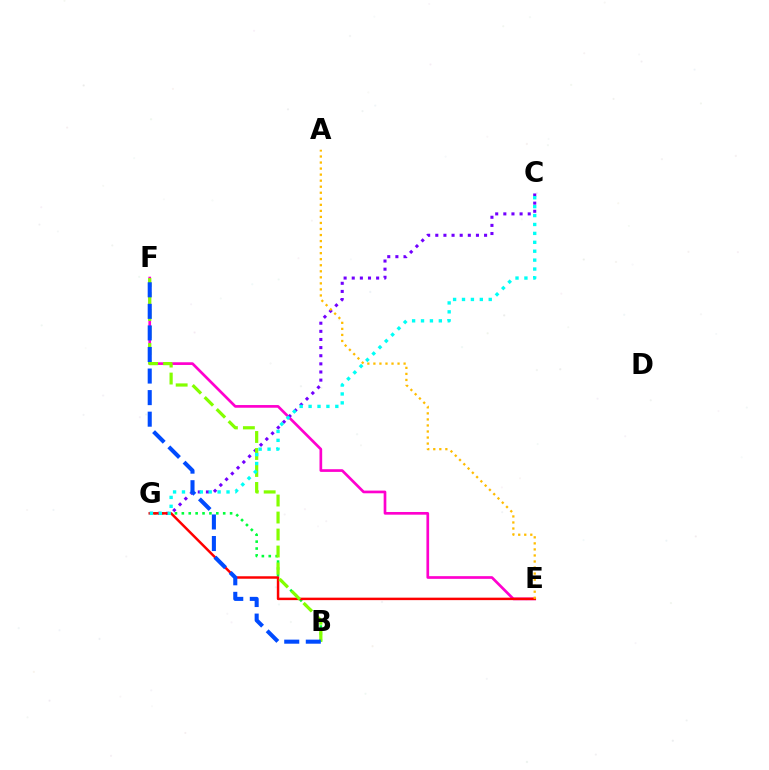{('E', 'F'): [{'color': '#ff00cf', 'line_style': 'solid', 'thickness': 1.94}], ('B', 'G'): [{'color': '#00ff39', 'line_style': 'dotted', 'thickness': 1.87}], ('C', 'G'): [{'color': '#7200ff', 'line_style': 'dotted', 'thickness': 2.21}, {'color': '#00fff6', 'line_style': 'dotted', 'thickness': 2.42}], ('E', 'G'): [{'color': '#ff0000', 'line_style': 'solid', 'thickness': 1.78}], ('B', 'F'): [{'color': '#84ff00', 'line_style': 'dashed', 'thickness': 2.31}, {'color': '#004bff', 'line_style': 'dashed', 'thickness': 2.93}], ('A', 'E'): [{'color': '#ffbd00', 'line_style': 'dotted', 'thickness': 1.64}]}